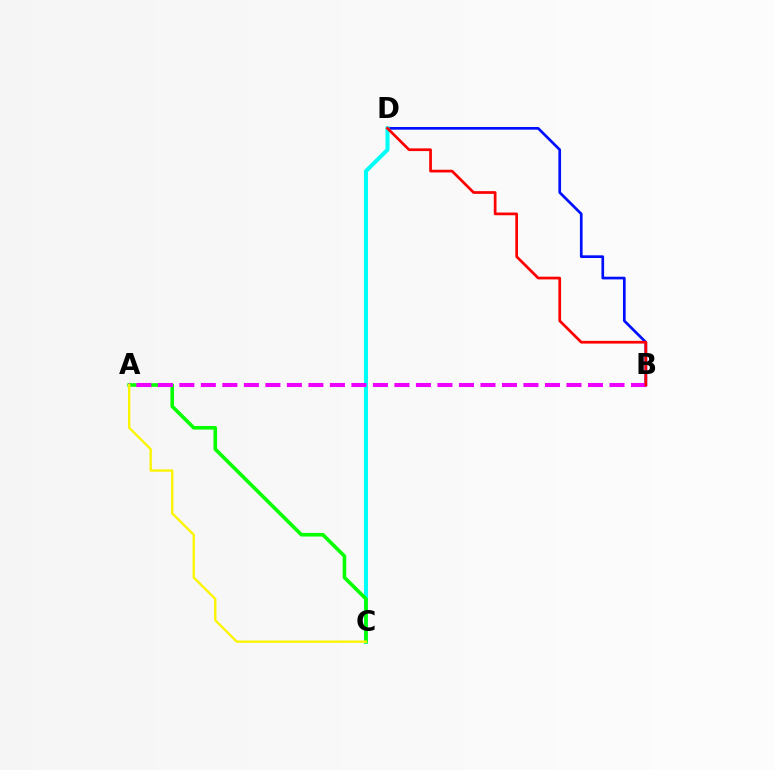{('B', 'D'): [{'color': '#0010ff', 'line_style': 'solid', 'thickness': 1.94}, {'color': '#ff0000', 'line_style': 'solid', 'thickness': 1.96}], ('C', 'D'): [{'color': '#00fff6', 'line_style': 'solid', 'thickness': 2.91}], ('A', 'C'): [{'color': '#08ff00', 'line_style': 'solid', 'thickness': 2.61}, {'color': '#fcf500', 'line_style': 'solid', 'thickness': 1.69}], ('A', 'B'): [{'color': '#ee00ff', 'line_style': 'dashed', 'thickness': 2.92}]}